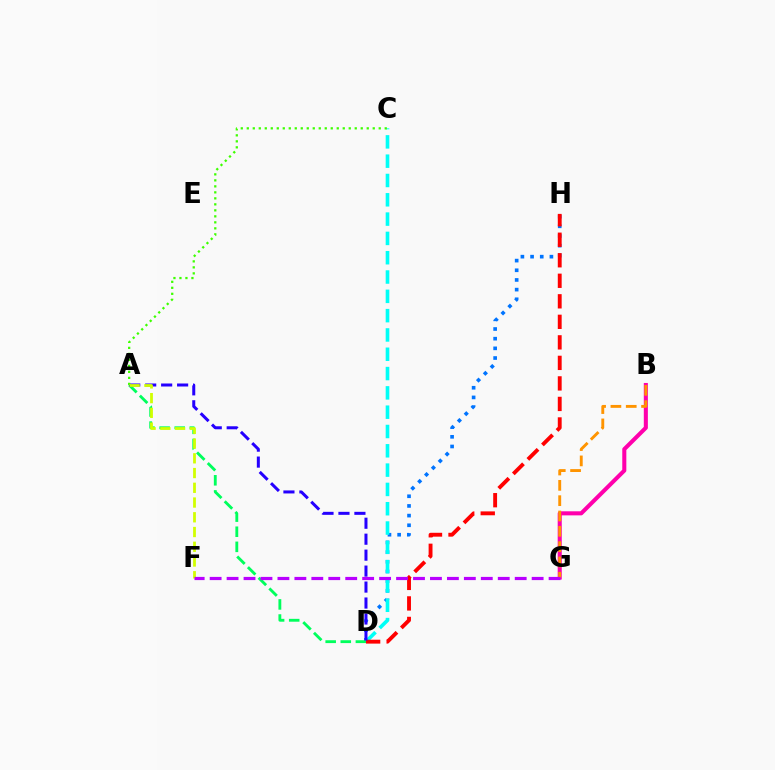{('D', 'H'): [{'color': '#0074ff', 'line_style': 'dotted', 'thickness': 2.63}, {'color': '#ff0000', 'line_style': 'dashed', 'thickness': 2.79}], ('C', 'D'): [{'color': '#00fff6', 'line_style': 'dashed', 'thickness': 2.62}], ('B', 'G'): [{'color': '#ff00ac', 'line_style': 'solid', 'thickness': 2.92}, {'color': '#ff9400', 'line_style': 'dashed', 'thickness': 2.08}], ('A', 'D'): [{'color': '#00ff5c', 'line_style': 'dashed', 'thickness': 2.05}, {'color': '#2500ff', 'line_style': 'dashed', 'thickness': 2.17}], ('A', 'C'): [{'color': '#3dff00', 'line_style': 'dotted', 'thickness': 1.63}], ('A', 'F'): [{'color': '#d1ff00', 'line_style': 'dashed', 'thickness': 2.0}], ('F', 'G'): [{'color': '#b900ff', 'line_style': 'dashed', 'thickness': 2.3}]}